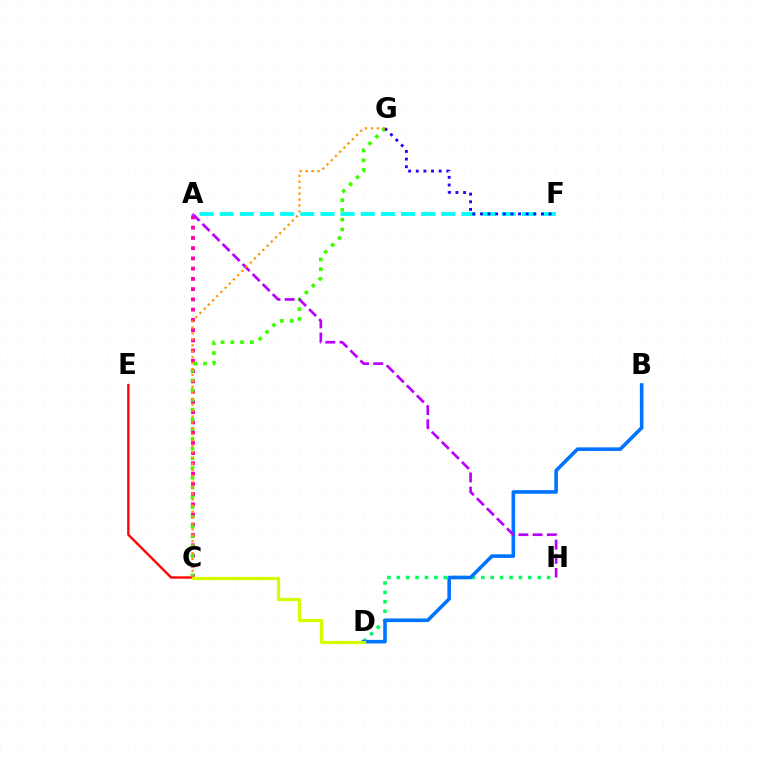{('D', 'H'): [{'color': '#00ff5c', 'line_style': 'dotted', 'thickness': 2.55}], ('A', 'C'): [{'color': '#ff00ac', 'line_style': 'dotted', 'thickness': 2.78}], ('B', 'D'): [{'color': '#0074ff', 'line_style': 'solid', 'thickness': 2.59}], ('C', 'G'): [{'color': '#3dff00', 'line_style': 'dotted', 'thickness': 2.65}, {'color': '#ff9400', 'line_style': 'dotted', 'thickness': 1.61}], ('C', 'E'): [{'color': '#ff0000', 'line_style': 'solid', 'thickness': 1.67}], ('A', 'H'): [{'color': '#b900ff', 'line_style': 'dashed', 'thickness': 1.93}], ('A', 'F'): [{'color': '#00fff6', 'line_style': 'dashed', 'thickness': 2.74}], ('F', 'G'): [{'color': '#2500ff', 'line_style': 'dotted', 'thickness': 2.07}], ('C', 'D'): [{'color': '#d1ff00', 'line_style': 'solid', 'thickness': 2.33}]}